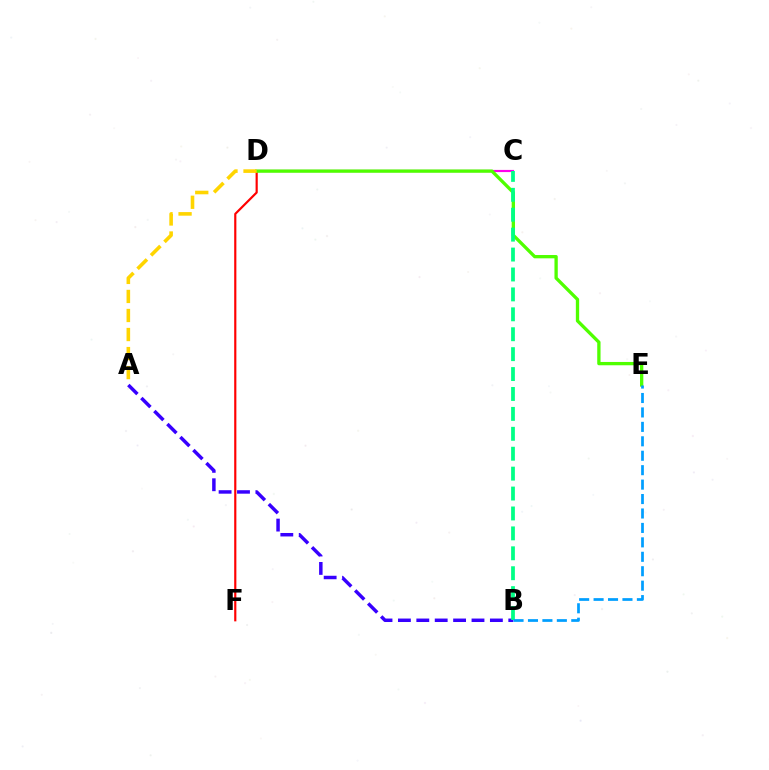{('A', 'B'): [{'color': '#3700ff', 'line_style': 'dashed', 'thickness': 2.5}], ('D', 'F'): [{'color': '#ff0000', 'line_style': 'solid', 'thickness': 1.56}], ('C', 'D'): [{'color': '#ff00ed', 'line_style': 'solid', 'thickness': 1.56}], ('D', 'E'): [{'color': '#4fff00', 'line_style': 'solid', 'thickness': 2.38}], ('B', 'C'): [{'color': '#00ff86', 'line_style': 'dashed', 'thickness': 2.71}], ('B', 'E'): [{'color': '#009eff', 'line_style': 'dashed', 'thickness': 1.96}], ('A', 'D'): [{'color': '#ffd500', 'line_style': 'dashed', 'thickness': 2.59}]}